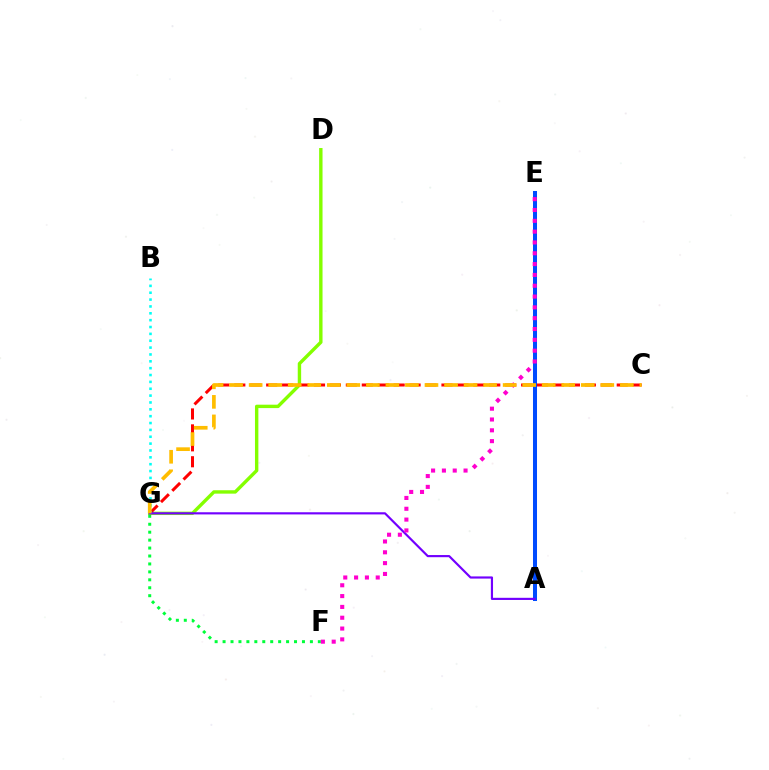{('D', 'G'): [{'color': '#84ff00', 'line_style': 'solid', 'thickness': 2.45}], ('F', 'G'): [{'color': '#00ff39', 'line_style': 'dotted', 'thickness': 2.16}], ('C', 'G'): [{'color': '#ff0000', 'line_style': 'dashed', 'thickness': 2.16}, {'color': '#ffbd00', 'line_style': 'dashed', 'thickness': 2.65}], ('A', 'E'): [{'color': '#004bff', 'line_style': 'solid', 'thickness': 2.89}], ('B', 'G'): [{'color': '#00fff6', 'line_style': 'dotted', 'thickness': 1.86}], ('A', 'G'): [{'color': '#7200ff', 'line_style': 'solid', 'thickness': 1.56}], ('E', 'F'): [{'color': '#ff00cf', 'line_style': 'dotted', 'thickness': 2.94}]}